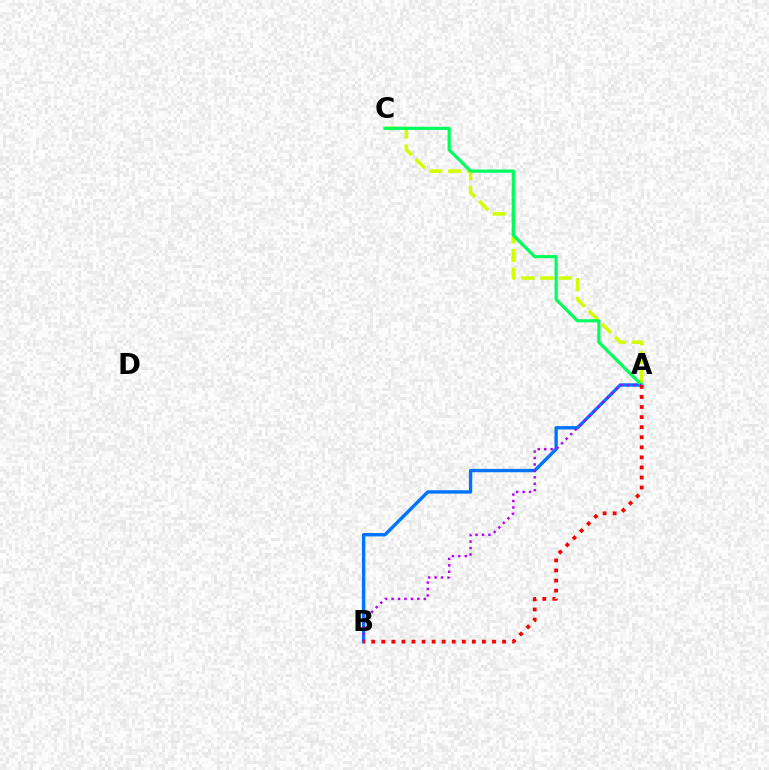{('A', 'B'): [{'color': '#0074ff', 'line_style': 'solid', 'thickness': 2.43}, {'color': '#b900ff', 'line_style': 'dotted', 'thickness': 1.75}, {'color': '#ff0000', 'line_style': 'dotted', 'thickness': 2.74}], ('A', 'C'): [{'color': '#d1ff00', 'line_style': 'dashed', 'thickness': 2.53}, {'color': '#00ff5c', 'line_style': 'solid', 'thickness': 2.28}]}